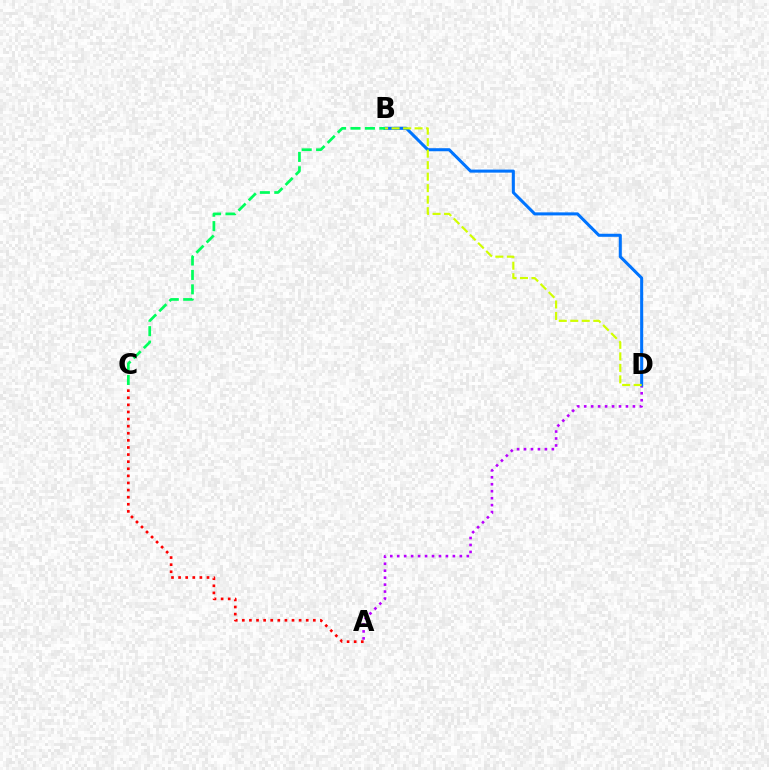{('A', 'D'): [{'color': '#b900ff', 'line_style': 'dotted', 'thickness': 1.89}], ('B', 'D'): [{'color': '#0074ff', 'line_style': 'solid', 'thickness': 2.19}, {'color': '#d1ff00', 'line_style': 'dashed', 'thickness': 1.56}], ('A', 'C'): [{'color': '#ff0000', 'line_style': 'dotted', 'thickness': 1.93}], ('B', 'C'): [{'color': '#00ff5c', 'line_style': 'dashed', 'thickness': 1.96}]}